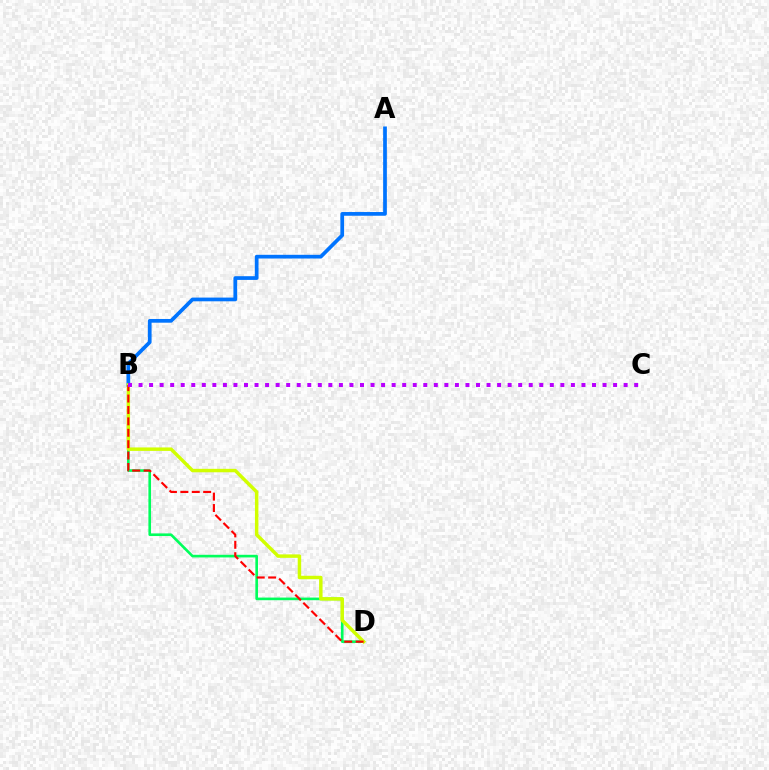{('A', 'B'): [{'color': '#0074ff', 'line_style': 'solid', 'thickness': 2.68}], ('B', 'D'): [{'color': '#00ff5c', 'line_style': 'solid', 'thickness': 1.9}, {'color': '#d1ff00', 'line_style': 'solid', 'thickness': 2.49}, {'color': '#ff0000', 'line_style': 'dashed', 'thickness': 1.55}], ('B', 'C'): [{'color': '#b900ff', 'line_style': 'dotted', 'thickness': 2.87}]}